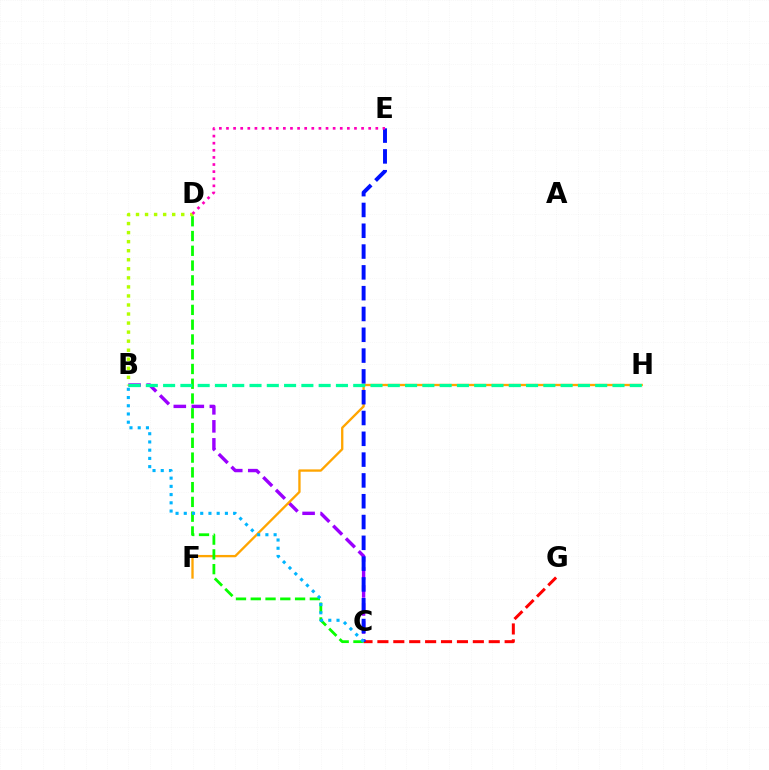{('C', 'G'): [{'color': '#ff0000', 'line_style': 'dashed', 'thickness': 2.16}], ('B', 'C'): [{'color': '#9b00ff', 'line_style': 'dashed', 'thickness': 2.45}, {'color': '#00b5ff', 'line_style': 'dotted', 'thickness': 2.23}], ('F', 'H'): [{'color': '#ffa500', 'line_style': 'solid', 'thickness': 1.68}], ('C', 'E'): [{'color': '#0010ff', 'line_style': 'dashed', 'thickness': 2.83}], ('C', 'D'): [{'color': '#08ff00', 'line_style': 'dashed', 'thickness': 2.01}], ('B', 'D'): [{'color': '#b3ff00', 'line_style': 'dotted', 'thickness': 2.46}], ('B', 'H'): [{'color': '#00ff9d', 'line_style': 'dashed', 'thickness': 2.35}], ('D', 'E'): [{'color': '#ff00bd', 'line_style': 'dotted', 'thickness': 1.93}]}